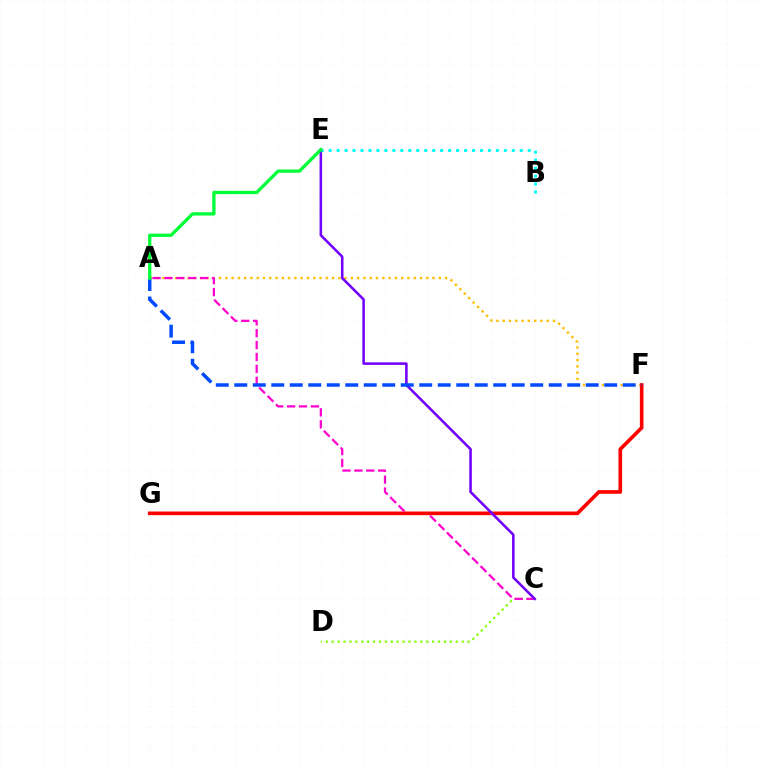{('A', 'F'): [{'color': '#ffbd00', 'line_style': 'dotted', 'thickness': 1.71}, {'color': '#004bff', 'line_style': 'dashed', 'thickness': 2.51}], ('C', 'D'): [{'color': '#84ff00', 'line_style': 'dotted', 'thickness': 1.61}], ('A', 'C'): [{'color': '#ff00cf', 'line_style': 'dashed', 'thickness': 1.62}], ('F', 'G'): [{'color': '#ff0000', 'line_style': 'solid', 'thickness': 2.62}], ('B', 'E'): [{'color': '#00fff6', 'line_style': 'dotted', 'thickness': 2.16}], ('C', 'E'): [{'color': '#7200ff', 'line_style': 'solid', 'thickness': 1.84}], ('A', 'E'): [{'color': '#00ff39', 'line_style': 'solid', 'thickness': 2.38}]}